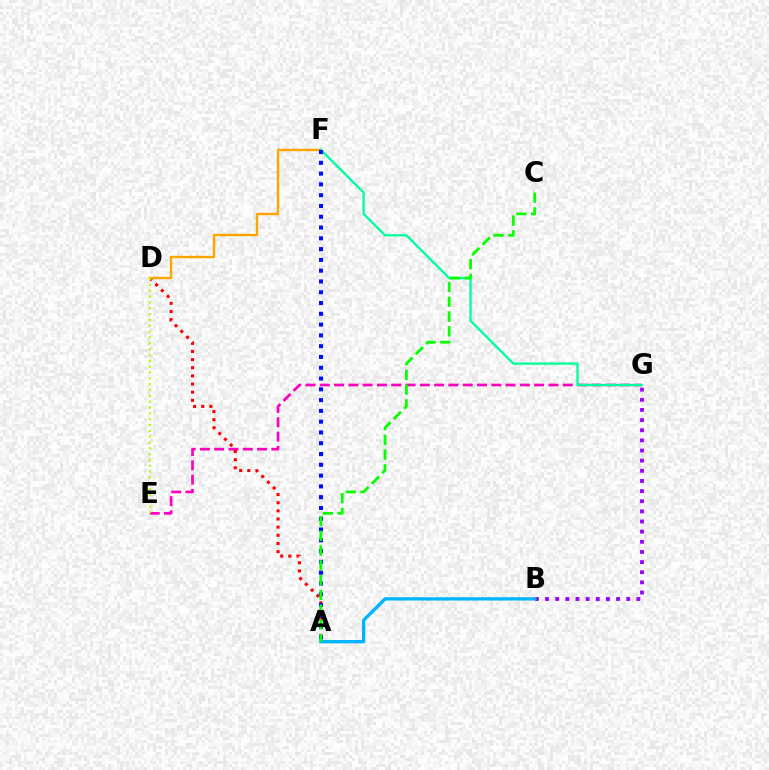{('E', 'G'): [{'color': '#ff00bd', 'line_style': 'dashed', 'thickness': 1.94}], ('B', 'G'): [{'color': '#9b00ff', 'line_style': 'dotted', 'thickness': 2.76}], ('A', 'D'): [{'color': '#ff0000', 'line_style': 'dotted', 'thickness': 2.21}], ('D', 'F'): [{'color': '#ffa500', 'line_style': 'solid', 'thickness': 1.73}], ('A', 'B'): [{'color': '#00b5ff', 'line_style': 'solid', 'thickness': 2.38}], ('F', 'G'): [{'color': '#00ff9d', 'line_style': 'solid', 'thickness': 1.67}], ('D', 'E'): [{'color': '#b3ff00', 'line_style': 'dotted', 'thickness': 1.59}], ('A', 'F'): [{'color': '#0010ff', 'line_style': 'dotted', 'thickness': 2.93}], ('A', 'C'): [{'color': '#08ff00', 'line_style': 'dashed', 'thickness': 2.01}]}